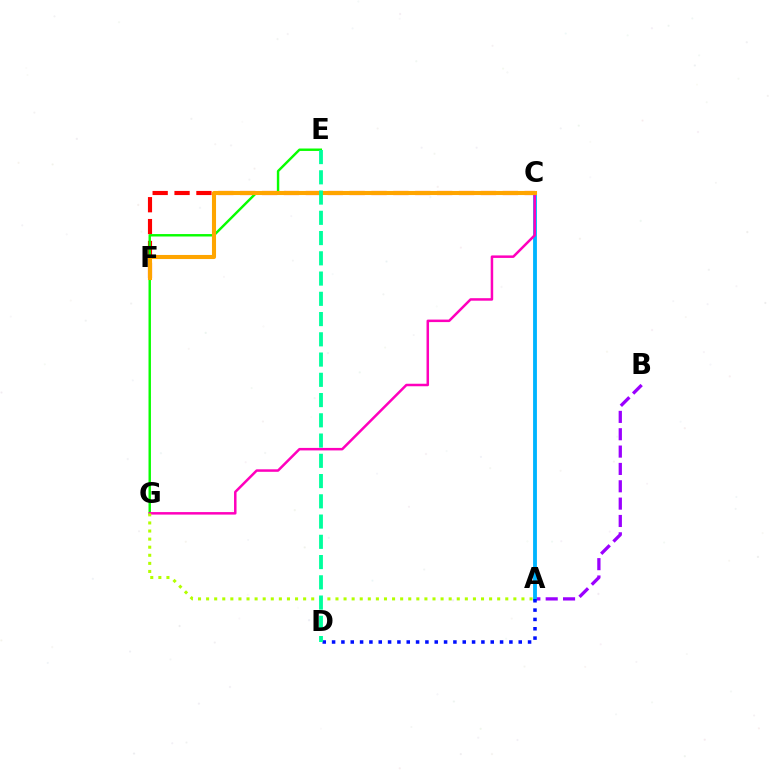{('A', 'B'): [{'color': '#9b00ff', 'line_style': 'dashed', 'thickness': 2.36}], ('A', 'C'): [{'color': '#00b5ff', 'line_style': 'solid', 'thickness': 2.76}], ('C', 'F'): [{'color': '#ff0000', 'line_style': 'dashed', 'thickness': 2.97}, {'color': '#ffa500', 'line_style': 'solid', 'thickness': 2.94}], ('E', 'G'): [{'color': '#08ff00', 'line_style': 'solid', 'thickness': 1.75}], ('C', 'G'): [{'color': '#ff00bd', 'line_style': 'solid', 'thickness': 1.8}], ('A', 'G'): [{'color': '#b3ff00', 'line_style': 'dotted', 'thickness': 2.2}], ('A', 'D'): [{'color': '#0010ff', 'line_style': 'dotted', 'thickness': 2.54}], ('D', 'E'): [{'color': '#00ff9d', 'line_style': 'dashed', 'thickness': 2.75}]}